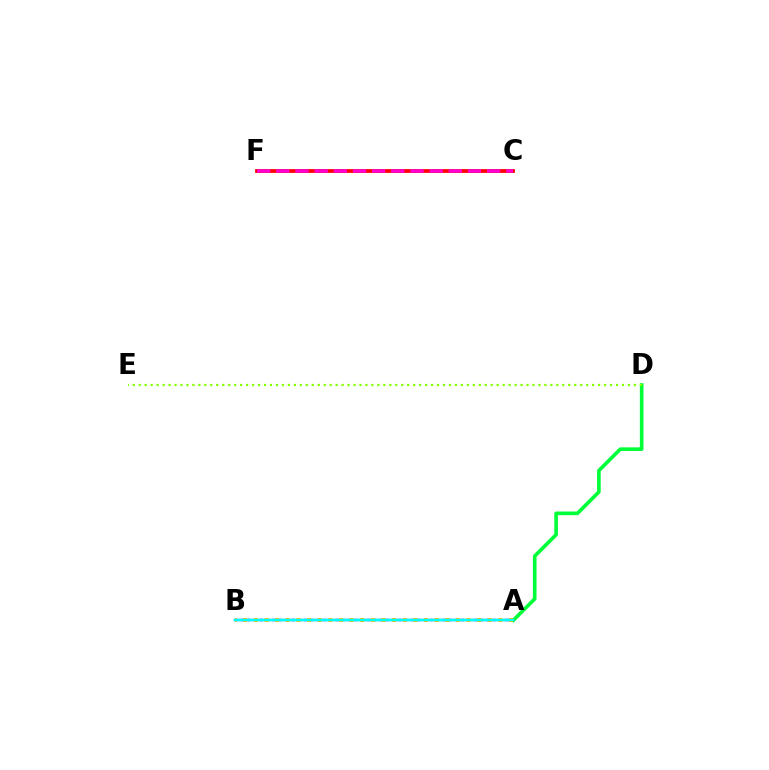{('A', 'B'): [{'color': '#7200ff', 'line_style': 'dotted', 'thickness': 1.71}, {'color': '#004bff', 'line_style': 'solid', 'thickness': 1.63}, {'color': '#ffbd00', 'line_style': 'dotted', 'thickness': 2.89}, {'color': '#00fff6', 'line_style': 'solid', 'thickness': 1.78}], ('C', 'F'): [{'color': '#ff0000', 'line_style': 'solid', 'thickness': 2.72}, {'color': '#ff00cf', 'line_style': 'dashed', 'thickness': 2.6}], ('A', 'D'): [{'color': '#00ff39', 'line_style': 'solid', 'thickness': 2.62}], ('D', 'E'): [{'color': '#84ff00', 'line_style': 'dotted', 'thickness': 1.62}]}